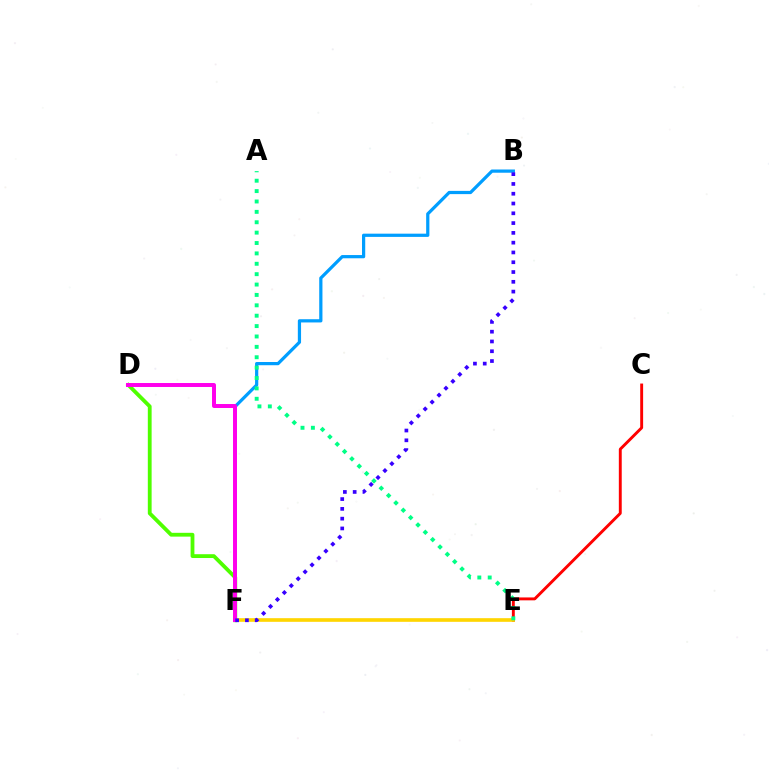{('C', 'E'): [{'color': '#ff0000', 'line_style': 'solid', 'thickness': 2.09}], ('B', 'F'): [{'color': '#009eff', 'line_style': 'solid', 'thickness': 2.32}, {'color': '#3700ff', 'line_style': 'dotted', 'thickness': 2.66}], ('E', 'F'): [{'color': '#ffd500', 'line_style': 'solid', 'thickness': 2.63}], ('D', 'F'): [{'color': '#4fff00', 'line_style': 'solid', 'thickness': 2.74}, {'color': '#ff00ed', 'line_style': 'solid', 'thickness': 2.85}], ('A', 'E'): [{'color': '#00ff86', 'line_style': 'dotted', 'thickness': 2.82}]}